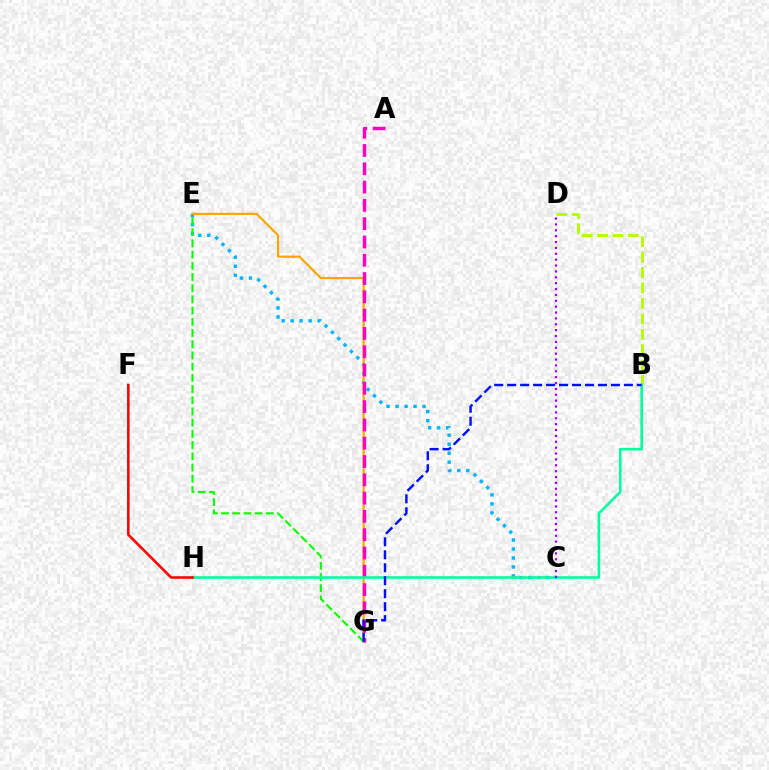{('B', 'D'): [{'color': '#b3ff00', 'line_style': 'dashed', 'thickness': 2.09}], ('C', 'E'): [{'color': '#00b5ff', 'line_style': 'dotted', 'thickness': 2.44}], ('E', 'G'): [{'color': '#ffa500', 'line_style': 'solid', 'thickness': 1.57}, {'color': '#08ff00', 'line_style': 'dashed', 'thickness': 1.52}], ('A', 'G'): [{'color': '#ff00bd', 'line_style': 'dashed', 'thickness': 2.49}], ('B', 'H'): [{'color': '#00ff9d', 'line_style': 'solid', 'thickness': 1.86}], ('C', 'D'): [{'color': '#9b00ff', 'line_style': 'dotted', 'thickness': 1.6}], ('F', 'H'): [{'color': '#ff0000', 'line_style': 'solid', 'thickness': 1.85}], ('B', 'G'): [{'color': '#0010ff', 'line_style': 'dashed', 'thickness': 1.76}]}